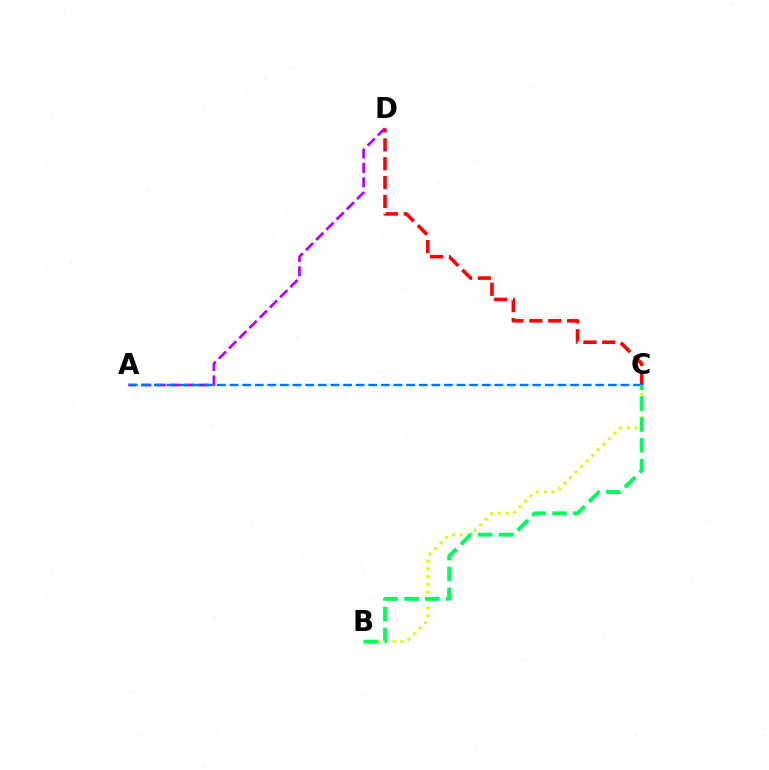{('A', 'D'): [{'color': '#b900ff', 'line_style': 'dashed', 'thickness': 1.96}], ('B', 'C'): [{'color': '#d1ff00', 'line_style': 'dotted', 'thickness': 2.13}, {'color': '#00ff5c', 'line_style': 'dashed', 'thickness': 2.83}], ('C', 'D'): [{'color': '#ff0000', 'line_style': 'dashed', 'thickness': 2.56}], ('A', 'C'): [{'color': '#0074ff', 'line_style': 'dashed', 'thickness': 1.71}]}